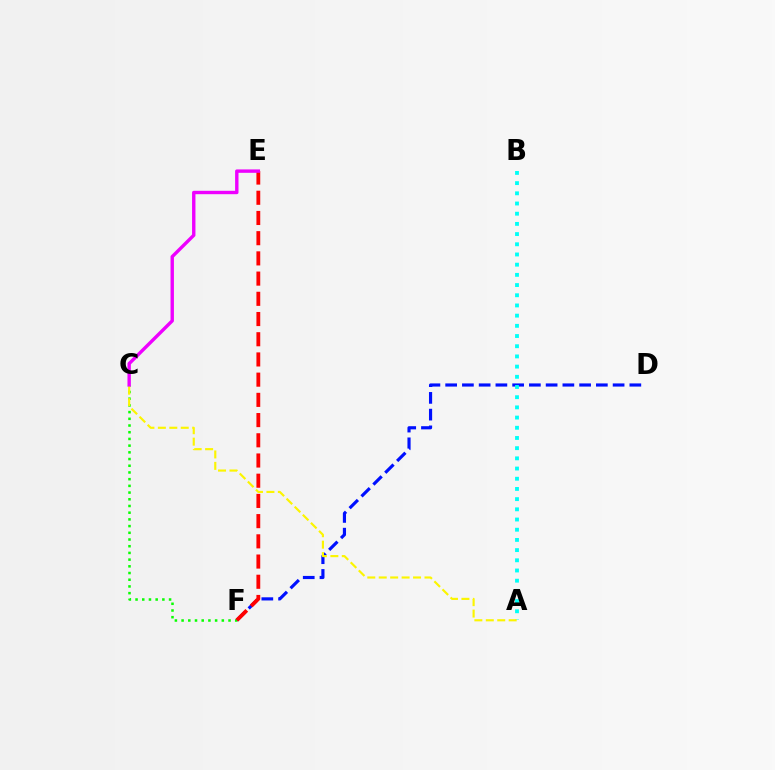{('D', 'F'): [{'color': '#0010ff', 'line_style': 'dashed', 'thickness': 2.27}], ('A', 'B'): [{'color': '#00fff6', 'line_style': 'dotted', 'thickness': 2.77}], ('C', 'F'): [{'color': '#08ff00', 'line_style': 'dotted', 'thickness': 1.82}], ('E', 'F'): [{'color': '#ff0000', 'line_style': 'dashed', 'thickness': 2.75}], ('C', 'E'): [{'color': '#ee00ff', 'line_style': 'solid', 'thickness': 2.44}], ('A', 'C'): [{'color': '#fcf500', 'line_style': 'dashed', 'thickness': 1.55}]}